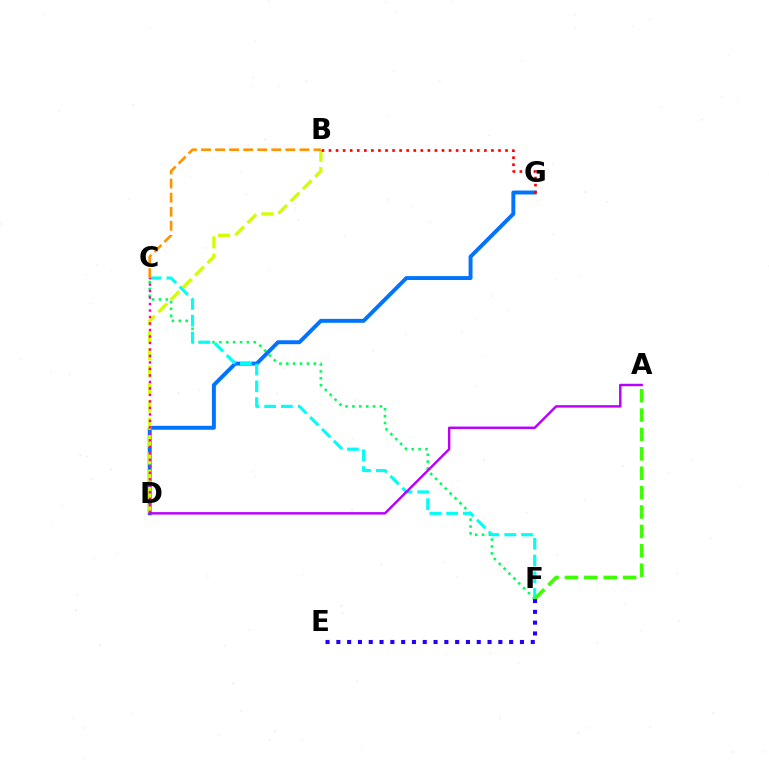{('C', 'F'): [{'color': '#00ff5c', 'line_style': 'dotted', 'thickness': 1.87}, {'color': '#00fff6', 'line_style': 'dashed', 'thickness': 2.28}], ('D', 'G'): [{'color': '#0074ff', 'line_style': 'solid', 'thickness': 2.83}], ('B', 'D'): [{'color': '#d1ff00', 'line_style': 'dashed', 'thickness': 2.35}], ('C', 'D'): [{'color': '#ff00ac', 'line_style': 'dotted', 'thickness': 1.76}], ('B', 'C'): [{'color': '#ff9400', 'line_style': 'dashed', 'thickness': 1.91}], ('A', 'F'): [{'color': '#3dff00', 'line_style': 'dashed', 'thickness': 2.63}], ('B', 'G'): [{'color': '#ff0000', 'line_style': 'dotted', 'thickness': 1.92}], ('E', 'F'): [{'color': '#2500ff', 'line_style': 'dotted', 'thickness': 2.93}], ('A', 'D'): [{'color': '#b900ff', 'line_style': 'solid', 'thickness': 1.75}]}